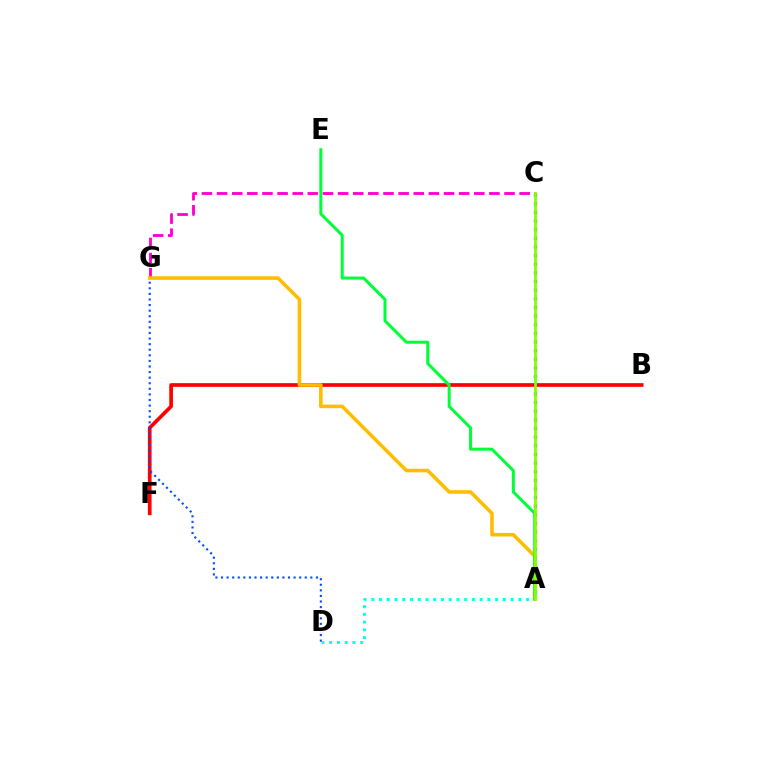{('C', 'G'): [{'color': '#ff00cf', 'line_style': 'dashed', 'thickness': 2.06}], ('B', 'F'): [{'color': '#ff0000', 'line_style': 'solid', 'thickness': 2.66}], ('A', 'C'): [{'color': '#7200ff', 'line_style': 'dotted', 'thickness': 2.35}, {'color': '#84ff00', 'line_style': 'solid', 'thickness': 2.02}], ('D', 'G'): [{'color': '#004bff', 'line_style': 'dotted', 'thickness': 1.52}], ('A', 'D'): [{'color': '#00fff6', 'line_style': 'dotted', 'thickness': 2.1}], ('A', 'G'): [{'color': '#ffbd00', 'line_style': 'solid', 'thickness': 2.58}], ('A', 'E'): [{'color': '#00ff39', 'line_style': 'solid', 'thickness': 2.18}]}